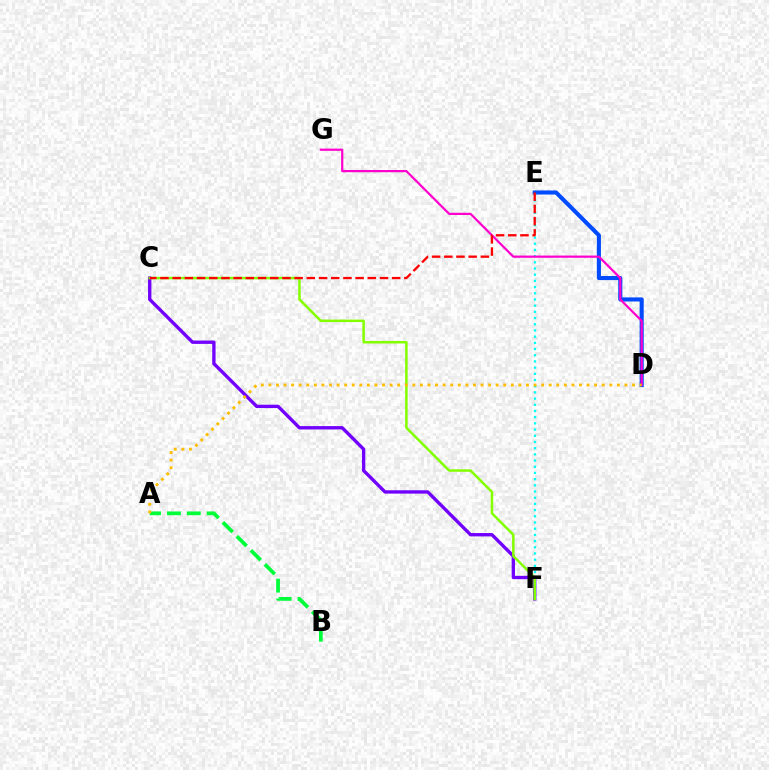{('D', 'E'): [{'color': '#004bff', 'line_style': 'solid', 'thickness': 2.94}], ('C', 'F'): [{'color': '#7200ff', 'line_style': 'solid', 'thickness': 2.41}, {'color': '#84ff00', 'line_style': 'solid', 'thickness': 1.81}], ('E', 'F'): [{'color': '#00fff6', 'line_style': 'dotted', 'thickness': 1.68}], ('D', 'G'): [{'color': '#ff00cf', 'line_style': 'solid', 'thickness': 1.6}], ('A', 'B'): [{'color': '#00ff39', 'line_style': 'dashed', 'thickness': 2.69}], ('A', 'D'): [{'color': '#ffbd00', 'line_style': 'dotted', 'thickness': 2.06}], ('C', 'E'): [{'color': '#ff0000', 'line_style': 'dashed', 'thickness': 1.66}]}